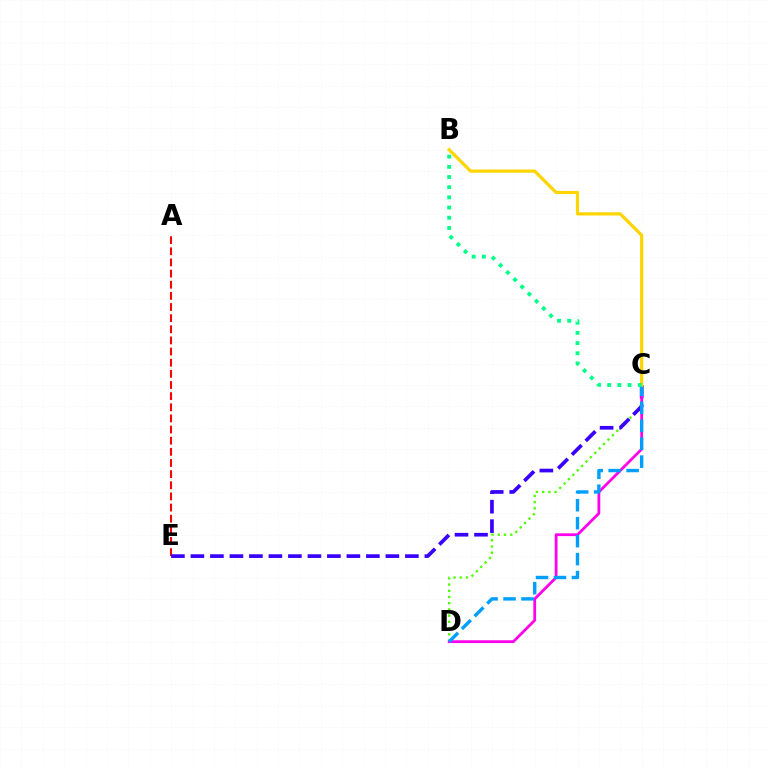{('C', 'D'): [{'color': '#4fff00', 'line_style': 'dotted', 'thickness': 1.69}, {'color': '#ff00ed', 'line_style': 'solid', 'thickness': 2.0}, {'color': '#009eff', 'line_style': 'dashed', 'thickness': 2.44}], ('A', 'E'): [{'color': '#ff0000', 'line_style': 'dashed', 'thickness': 1.51}], ('C', 'E'): [{'color': '#3700ff', 'line_style': 'dashed', 'thickness': 2.65}], ('B', 'C'): [{'color': '#ffd500', 'line_style': 'solid', 'thickness': 2.31}, {'color': '#00ff86', 'line_style': 'dotted', 'thickness': 2.77}]}